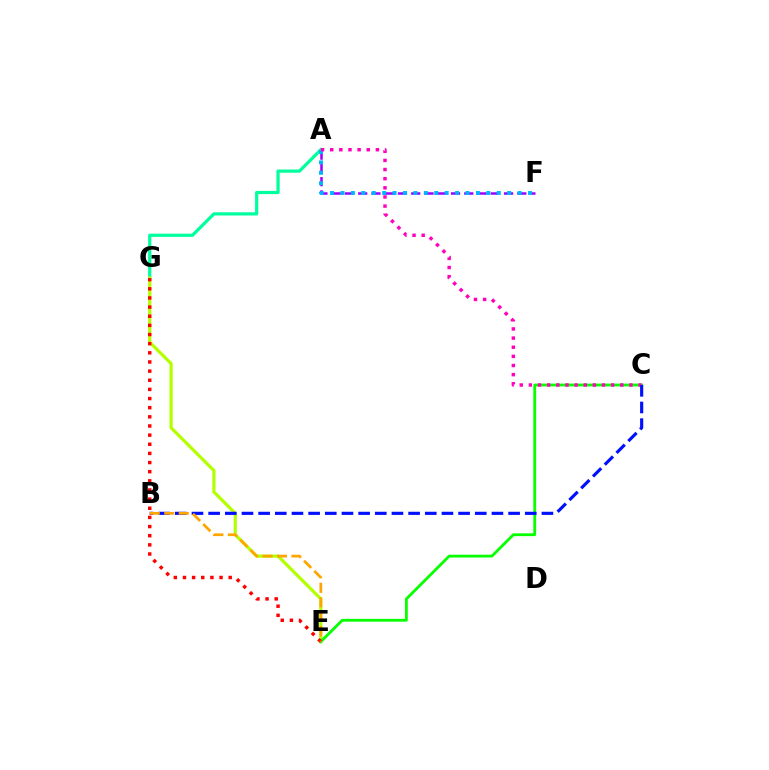{('A', 'G'): [{'color': '#00ff9d', 'line_style': 'solid', 'thickness': 2.32}], ('E', 'G'): [{'color': '#b3ff00', 'line_style': 'solid', 'thickness': 2.29}, {'color': '#ff0000', 'line_style': 'dotted', 'thickness': 2.48}], ('C', 'E'): [{'color': '#08ff00', 'line_style': 'solid', 'thickness': 2.02}], ('A', 'F'): [{'color': '#9b00ff', 'line_style': 'dashed', 'thickness': 1.8}, {'color': '#00b5ff', 'line_style': 'dotted', 'thickness': 2.83}], ('A', 'C'): [{'color': '#ff00bd', 'line_style': 'dotted', 'thickness': 2.48}], ('B', 'C'): [{'color': '#0010ff', 'line_style': 'dashed', 'thickness': 2.26}], ('B', 'E'): [{'color': '#ffa500', 'line_style': 'dashed', 'thickness': 1.97}]}